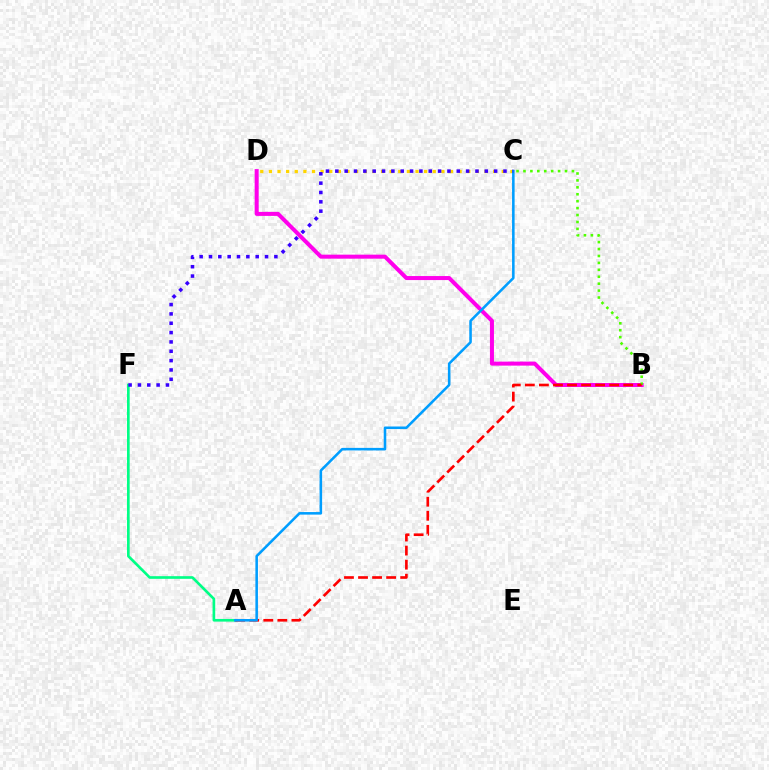{('C', 'D'): [{'color': '#ffd500', 'line_style': 'dotted', 'thickness': 2.34}], ('A', 'F'): [{'color': '#00ff86', 'line_style': 'solid', 'thickness': 1.91}], ('B', 'D'): [{'color': '#ff00ed', 'line_style': 'solid', 'thickness': 2.89}], ('B', 'C'): [{'color': '#4fff00', 'line_style': 'dotted', 'thickness': 1.88}], ('A', 'B'): [{'color': '#ff0000', 'line_style': 'dashed', 'thickness': 1.91}], ('A', 'C'): [{'color': '#009eff', 'line_style': 'solid', 'thickness': 1.84}], ('C', 'F'): [{'color': '#3700ff', 'line_style': 'dotted', 'thickness': 2.54}]}